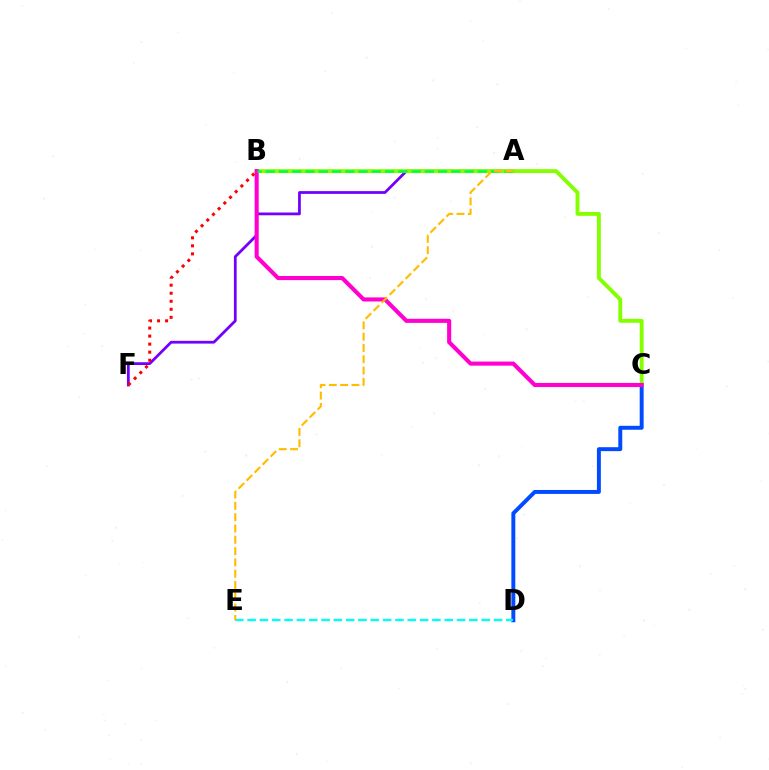{('A', 'F'): [{'color': '#7200ff', 'line_style': 'solid', 'thickness': 1.99}], ('C', 'D'): [{'color': '#004bff', 'line_style': 'solid', 'thickness': 2.84}], ('B', 'C'): [{'color': '#84ff00', 'line_style': 'solid', 'thickness': 2.79}, {'color': '#ff00cf', 'line_style': 'solid', 'thickness': 2.94}], ('B', 'F'): [{'color': '#ff0000', 'line_style': 'dotted', 'thickness': 2.18}], ('D', 'E'): [{'color': '#00fff6', 'line_style': 'dashed', 'thickness': 1.67}], ('A', 'B'): [{'color': '#00ff39', 'line_style': 'dashed', 'thickness': 1.8}], ('A', 'E'): [{'color': '#ffbd00', 'line_style': 'dashed', 'thickness': 1.54}]}